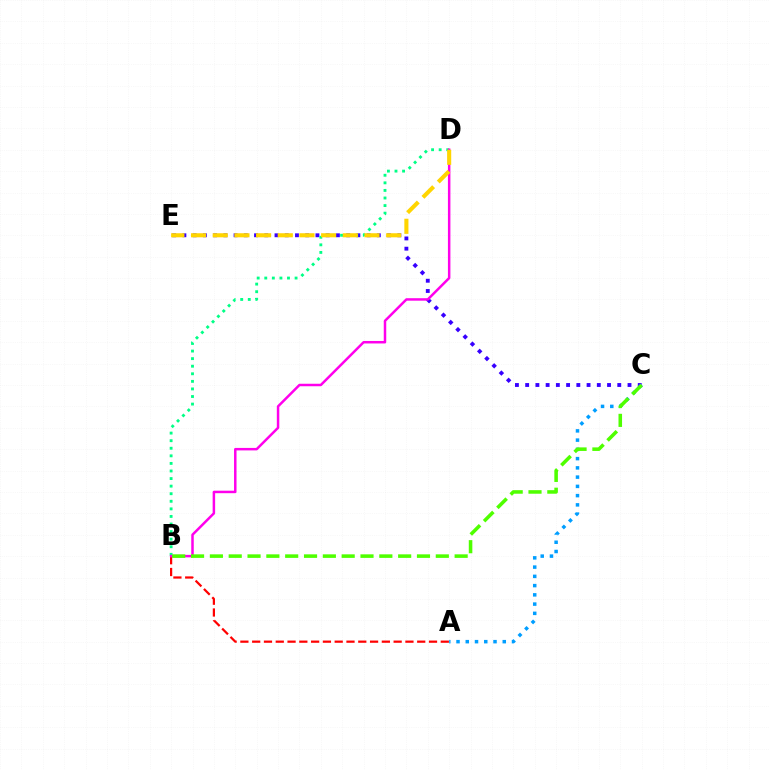{('A', 'B'): [{'color': '#ff0000', 'line_style': 'dashed', 'thickness': 1.6}], ('C', 'E'): [{'color': '#3700ff', 'line_style': 'dotted', 'thickness': 2.78}], ('A', 'C'): [{'color': '#009eff', 'line_style': 'dotted', 'thickness': 2.51}], ('B', 'D'): [{'color': '#00ff86', 'line_style': 'dotted', 'thickness': 2.06}, {'color': '#ff00ed', 'line_style': 'solid', 'thickness': 1.79}], ('D', 'E'): [{'color': '#ffd500', 'line_style': 'dashed', 'thickness': 2.95}], ('B', 'C'): [{'color': '#4fff00', 'line_style': 'dashed', 'thickness': 2.56}]}